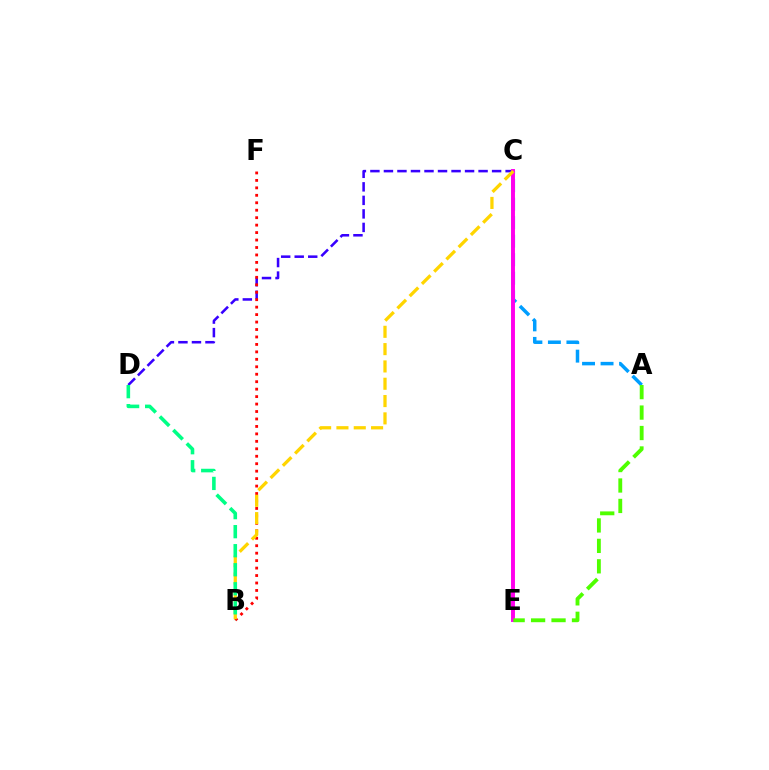{('C', 'D'): [{'color': '#3700ff', 'line_style': 'dashed', 'thickness': 1.84}], ('B', 'F'): [{'color': '#ff0000', 'line_style': 'dotted', 'thickness': 2.03}], ('A', 'C'): [{'color': '#009eff', 'line_style': 'dashed', 'thickness': 2.51}], ('C', 'E'): [{'color': '#ff00ed', 'line_style': 'solid', 'thickness': 2.83}], ('B', 'C'): [{'color': '#ffd500', 'line_style': 'dashed', 'thickness': 2.35}], ('B', 'D'): [{'color': '#00ff86', 'line_style': 'dashed', 'thickness': 2.59}], ('A', 'E'): [{'color': '#4fff00', 'line_style': 'dashed', 'thickness': 2.78}]}